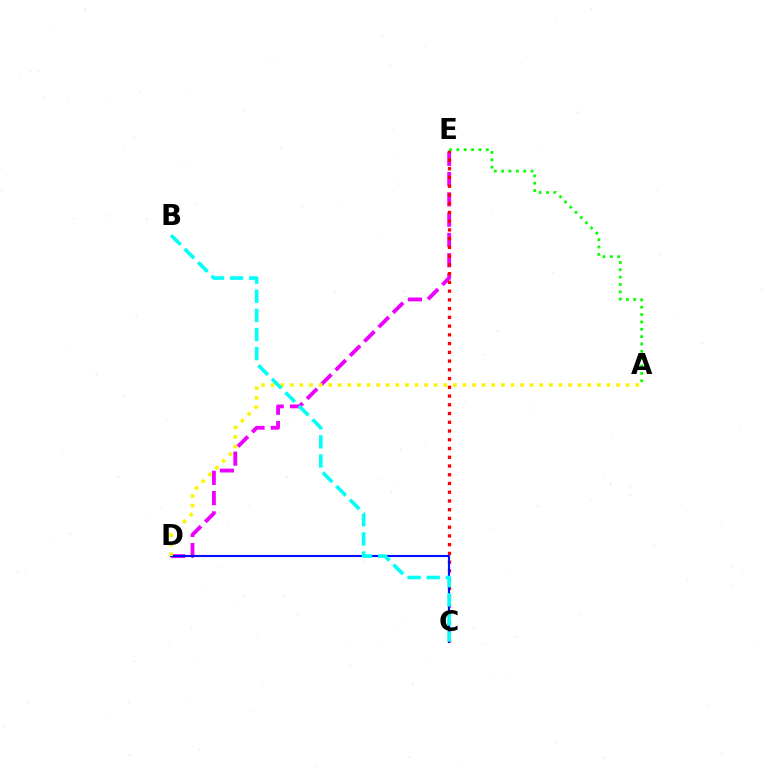{('D', 'E'): [{'color': '#ee00ff', 'line_style': 'dashed', 'thickness': 2.76}], ('C', 'E'): [{'color': '#ff0000', 'line_style': 'dotted', 'thickness': 2.38}], ('C', 'D'): [{'color': '#0010ff', 'line_style': 'solid', 'thickness': 1.53}], ('A', 'D'): [{'color': '#fcf500', 'line_style': 'dotted', 'thickness': 2.61}], ('B', 'C'): [{'color': '#00fff6', 'line_style': 'dashed', 'thickness': 2.6}], ('A', 'E'): [{'color': '#08ff00', 'line_style': 'dotted', 'thickness': 2.0}]}